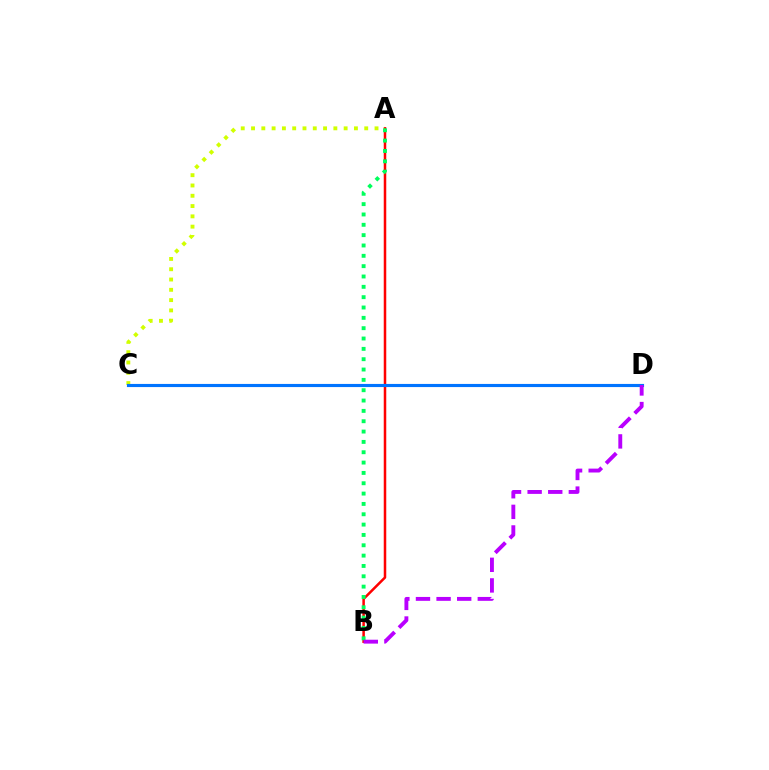{('A', 'B'): [{'color': '#ff0000', 'line_style': 'solid', 'thickness': 1.81}, {'color': '#00ff5c', 'line_style': 'dotted', 'thickness': 2.81}], ('A', 'C'): [{'color': '#d1ff00', 'line_style': 'dotted', 'thickness': 2.8}], ('C', 'D'): [{'color': '#0074ff', 'line_style': 'solid', 'thickness': 2.26}], ('B', 'D'): [{'color': '#b900ff', 'line_style': 'dashed', 'thickness': 2.8}]}